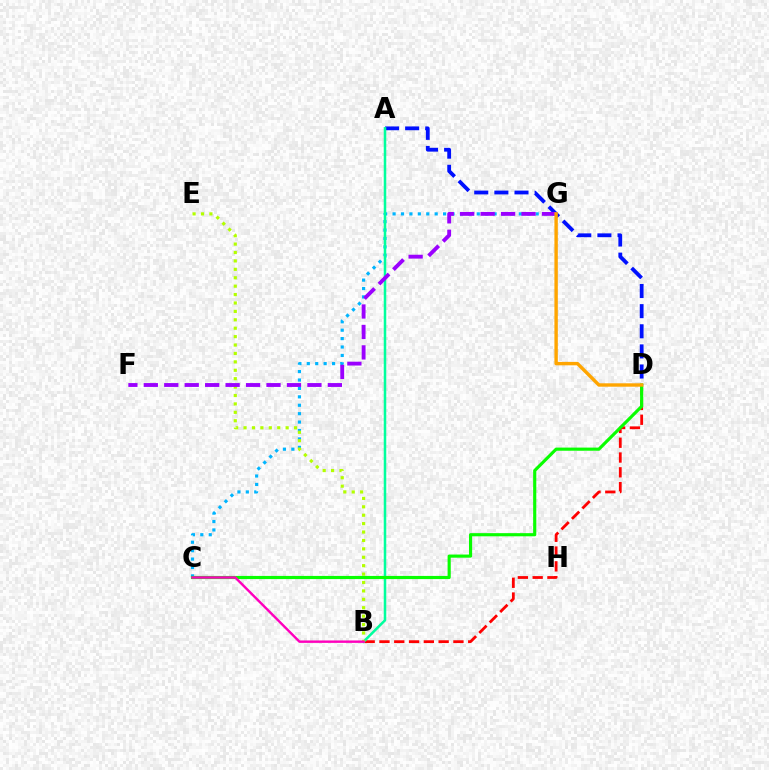{('B', 'D'): [{'color': '#ff0000', 'line_style': 'dashed', 'thickness': 2.01}], ('C', 'G'): [{'color': '#00b5ff', 'line_style': 'dotted', 'thickness': 2.29}], ('A', 'D'): [{'color': '#0010ff', 'line_style': 'dashed', 'thickness': 2.73}], ('A', 'B'): [{'color': '#00ff9d', 'line_style': 'solid', 'thickness': 1.81}], ('B', 'E'): [{'color': '#b3ff00', 'line_style': 'dotted', 'thickness': 2.29}], ('F', 'G'): [{'color': '#9b00ff', 'line_style': 'dashed', 'thickness': 2.78}], ('C', 'D'): [{'color': '#08ff00', 'line_style': 'solid', 'thickness': 2.26}], ('B', 'C'): [{'color': '#ff00bd', 'line_style': 'solid', 'thickness': 1.74}], ('D', 'G'): [{'color': '#ffa500', 'line_style': 'solid', 'thickness': 2.45}]}